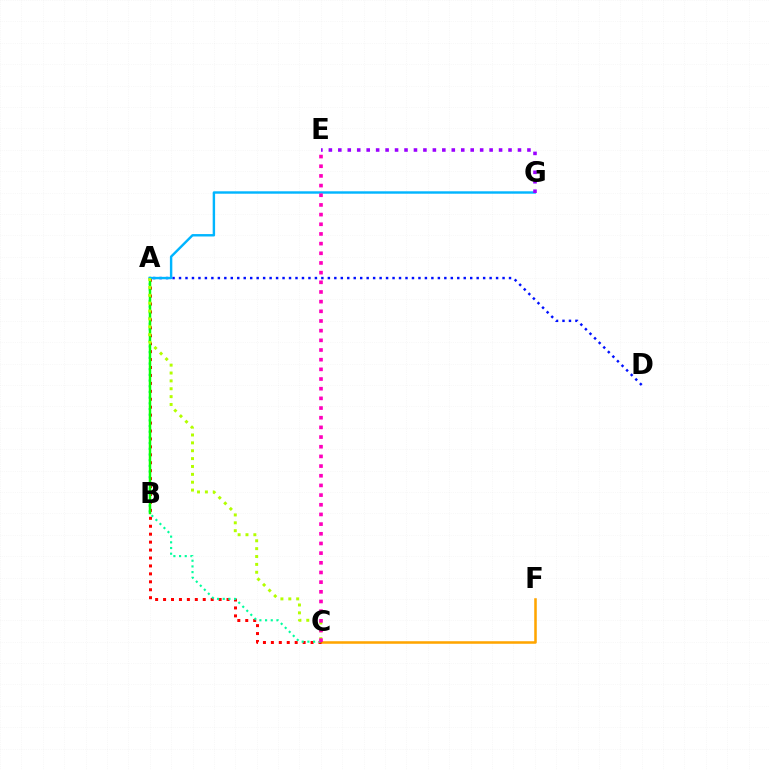{('C', 'F'): [{'color': '#ffa500', 'line_style': 'solid', 'thickness': 1.84}], ('A', 'C'): [{'color': '#ff0000', 'line_style': 'dotted', 'thickness': 2.16}, {'color': '#00ff9d', 'line_style': 'dotted', 'thickness': 1.55}, {'color': '#b3ff00', 'line_style': 'dotted', 'thickness': 2.14}], ('A', 'D'): [{'color': '#0010ff', 'line_style': 'dotted', 'thickness': 1.76}], ('A', 'B'): [{'color': '#08ff00', 'line_style': 'solid', 'thickness': 1.78}], ('A', 'G'): [{'color': '#00b5ff', 'line_style': 'solid', 'thickness': 1.74}], ('C', 'E'): [{'color': '#ff00bd', 'line_style': 'dotted', 'thickness': 2.63}], ('E', 'G'): [{'color': '#9b00ff', 'line_style': 'dotted', 'thickness': 2.57}]}